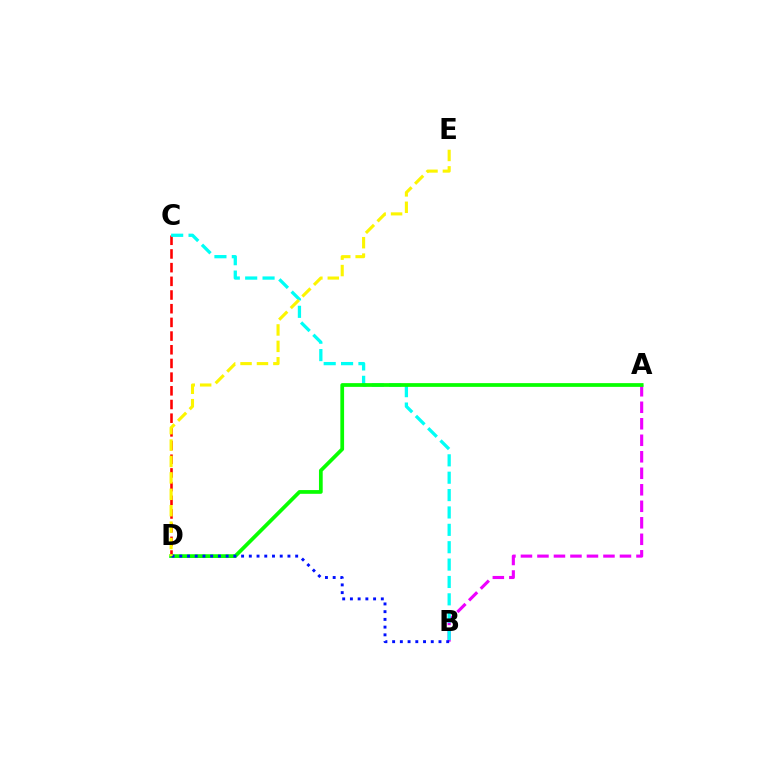{('C', 'D'): [{'color': '#ff0000', 'line_style': 'dashed', 'thickness': 1.86}], ('A', 'B'): [{'color': '#ee00ff', 'line_style': 'dashed', 'thickness': 2.24}], ('B', 'C'): [{'color': '#00fff6', 'line_style': 'dashed', 'thickness': 2.36}], ('A', 'D'): [{'color': '#08ff00', 'line_style': 'solid', 'thickness': 2.69}], ('B', 'D'): [{'color': '#0010ff', 'line_style': 'dotted', 'thickness': 2.1}], ('D', 'E'): [{'color': '#fcf500', 'line_style': 'dashed', 'thickness': 2.23}]}